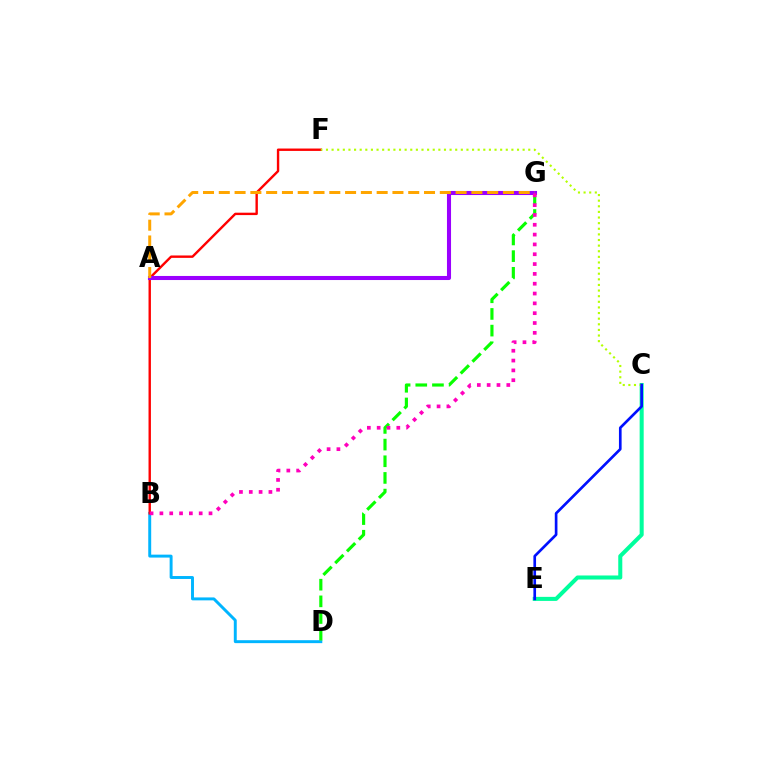{('B', 'D'): [{'color': '#00b5ff', 'line_style': 'solid', 'thickness': 2.11}], ('C', 'E'): [{'color': '#00ff9d', 'line_style': 'solid', 'thickness': 2.91}, {'color': '#0010ff', 'line_style': 'solid', 'thickness': 1.92}], ('B', 'F'): [{'color': '#ff0000', 'line_style': 'solid', 'thickness': 1.72}], ('C', 'F'): [{'color': '#b3ff00', 'line_style': 'dotted', 'thickness': 1.53}], ('D', 'G'): [{'color': '#08ff00', 'line_style': 'dashed', 'thickness': 2.26}], ('A', 'G'): [{'color': '#9b00ff', 'line_style': 'solid', 'thickness': 2.93}, {'color': '#ffa500', 'line_style': 'dashed', 'thickness': 2.14}], ('B', 'G'): [{'color': '#ff00bd', 'line_style': 'dotted', 'thickness': 2.67}]}